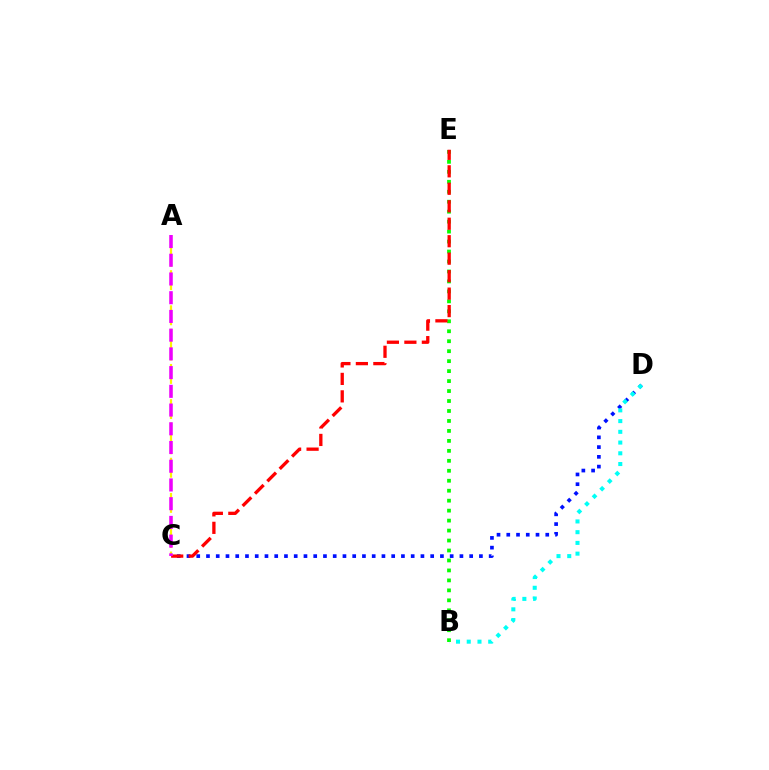{('C', 'D'): [{'color': '#0010ff', 'line_style': 'dotted', 'thickness': 2.65}], ('B', 'E'): [{'color': '#08ff00', 'line_style': 'dotted', 'thickness': 2.71}], ('C', 'E'): [{'color': '#ff0000', 'line_style': 'dashed', 'thickness': 2.37}], ('A', 'C'): [{'color': '#fcf500', 'line_style': 'dashed', 'thickness': 1.59}, {'color': '#ee00ff', 'line_style': 'dashed', 'thickness': 2.54}], ('B', 'D'): [{'color': '#00fff6', 'line_style': 'dotted', 'thickness': 2.92}]}